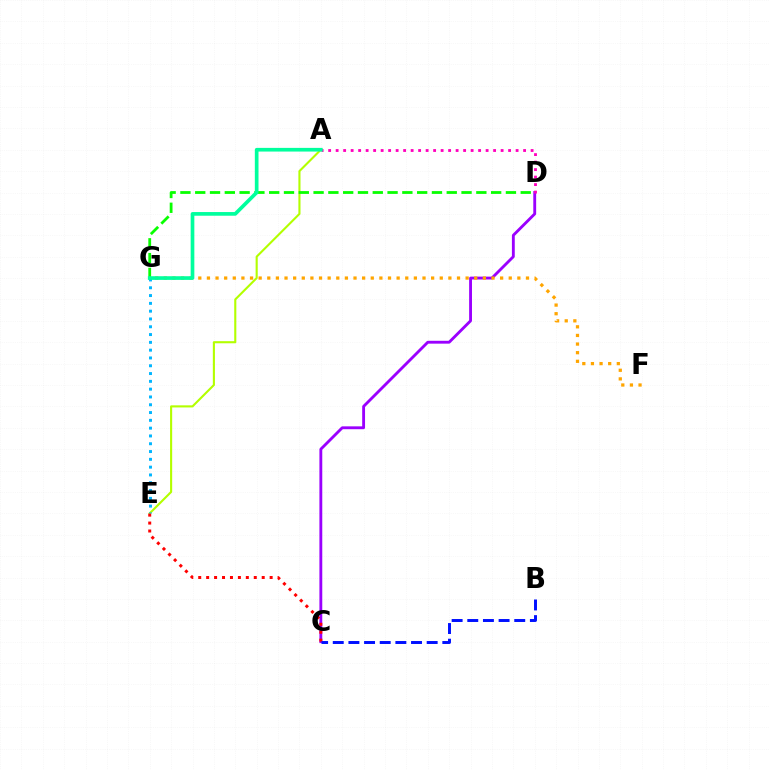{('C', 'D'): [{'color': '#9b00ff', 'line_style': 'solid', 'thickness': 2.06}], ('F', 'G'): [{'color': '#ffa500', 'line_style': 'dotted', 'thickness': 2.34}], ('A', 'E'): [{'color': '#b3ff00', 'line_style': 'solid', 'thickness': 1.52}], ('E', 'G'): [{'color': '#00b5ff', 'line_style': 'dotted', 'thickness': 2.12}], ('C', 'E'): [{'color': '#ff0000', 'line_style': 'dotted', 'thickness': 2.16}], ('B', 'C'): [{'color': '#0010ff', 'line_style': 'dashed', 'thickness': 2.13}], ('D', 'G'): [{'color': '#08ff00', 'line_style': 'dashed', 'thickness': 2.01}], ('A', 'D'): [{'color': '#ff00bd', 'line_style': 'dotted', 'thickness': 2.04}], ('A', 'G'): [{'color': '#00ff9d', 'line_style': 'solid', 'thickness': 2.65}]}